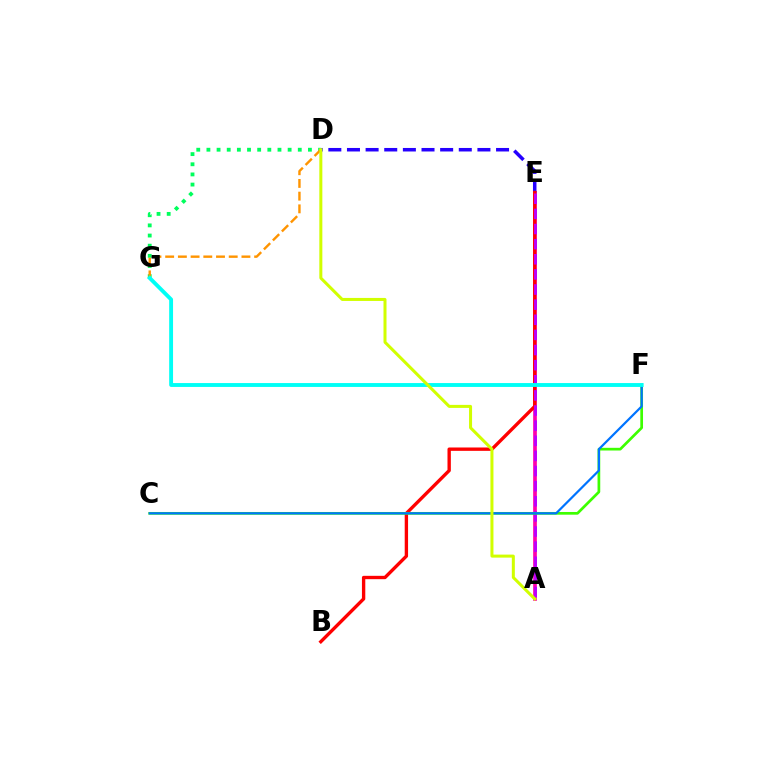{('D', 'G'): [{'color': '#00ff5c', 'line_style': 'dotted', 'thickness': 2.76}, {'color': '#ff9400', 'line_style': 'dashed', 'thickness': 1.73}], ('A', 'E'): [{'color': '#ff00ac', 'line_style': 'solid', 'thickness': 2.65}, {'color': '#b900ff', 'line_style': 'dashed', 'thickness': 2.05}], ('D', 'E'): [{'color': '#2500ff', 'line_style': 'dashed', 'thickness': 2.53}], ('B', 'E'): [{'color': '#ff0000', 'line_style': 'solid', 'thickness': 2.41}], ('C', 'F'): [{'color': '#3dff00', 'line_style': 'solid', 'thickness': 1.95}, {'color': '#0074ff', 'line_style': 'solid', 'thickness': 1.59}], ('F', 'G'): [{'color': '#00fff6', 'line_style': 'solid', 'thickness': 2.79}], ('A', 'D'): [{'color': '#d1ff00', 'line_style': 'solid', 'thickness': 2.17}]}